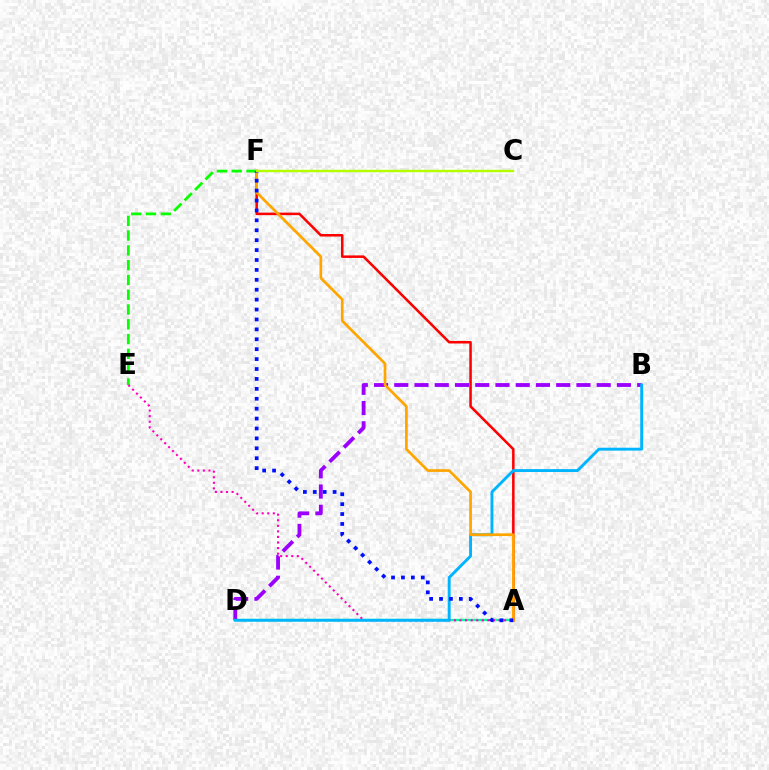{('A', 'D'): [{'color': '#00ff9d', 'line_style': 'solid', 'thickness': 1.68}], ('E', 'F'): [{'color': '#08ff00', 'line_style': 'dashed', 'thickness': 2.01}], ('A', 'F'): [{'color': '#ff0000', 'line_style': 'solid', 'thickness': 1.83}, {'color': '#ffa500', 'line_style': 'solid', 'thickness': 1.95}, {'color': '#0010ff', 'line_style': 'dotted', 'thickness': 2.69}], ('B', 'D'): [{'color': '#9b00ff', 'line_style': 'dashed', 'thickness': 2.75}, {'color': '#00b5ff', 'line_style': 'solid', 'thickness': 2.09}], ('A', 'E'): [{'color': '#ff00bd', 'line_style': 'dotted', 'thickness': 1.51}], ('C', 'F'): [{'color': '#b3ff00', 'line_style': 'solid', 'thickness': 1.74}]}